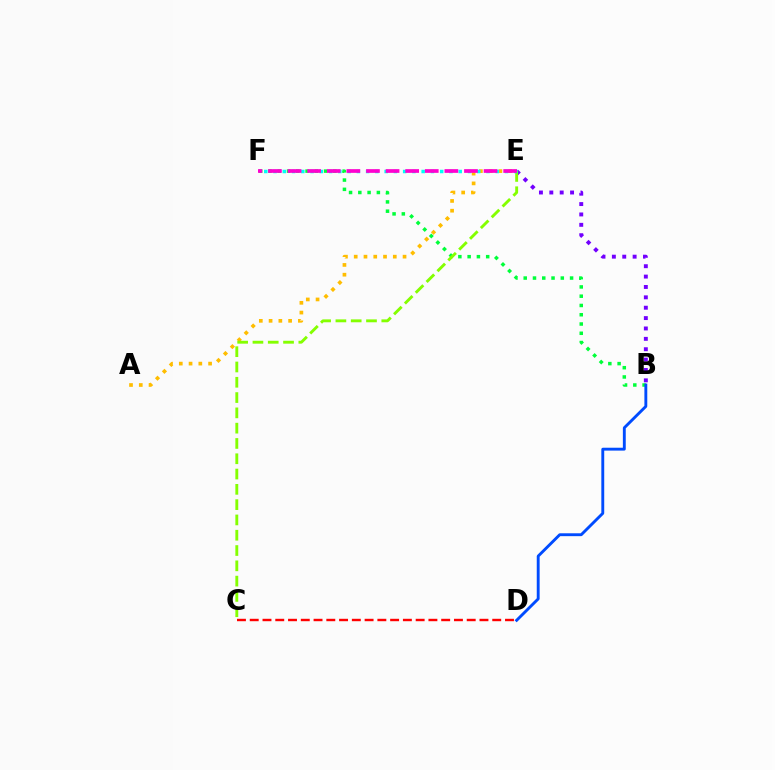{('A', 'E'): [{'color': '#ffbd00', 'line_style': 'dotted', 'thickness': 2.65}], ('B', 'E'): [{'color': '#7200ff', 'line_style': 'dotted', 'thickness': 2.82}], ('B', 'F'): [{'color': '#00ff39', 'line_style': 'dotted', 'thickness': 2.52}], ('C', 'D'): [{'color': '#ff0000', 'line_style': 'dashed', 'thickness': 1.73}], ('B', 'D'): [{'color': '#004bff', 'line_style': 'solid', 'thickness': 2.07}], ('C', 'E'): [{'color': '#84ff00', 'line_style': 'dashed', 'thickness': 2.08}], ('E', 'F'): [{'color': '#00fff6', 'line_style': 'dotted', 'thickness': 2.52}, {'color': '#ff00cf', 'line_style': 'dashed', 'thickness': 2.66}]}